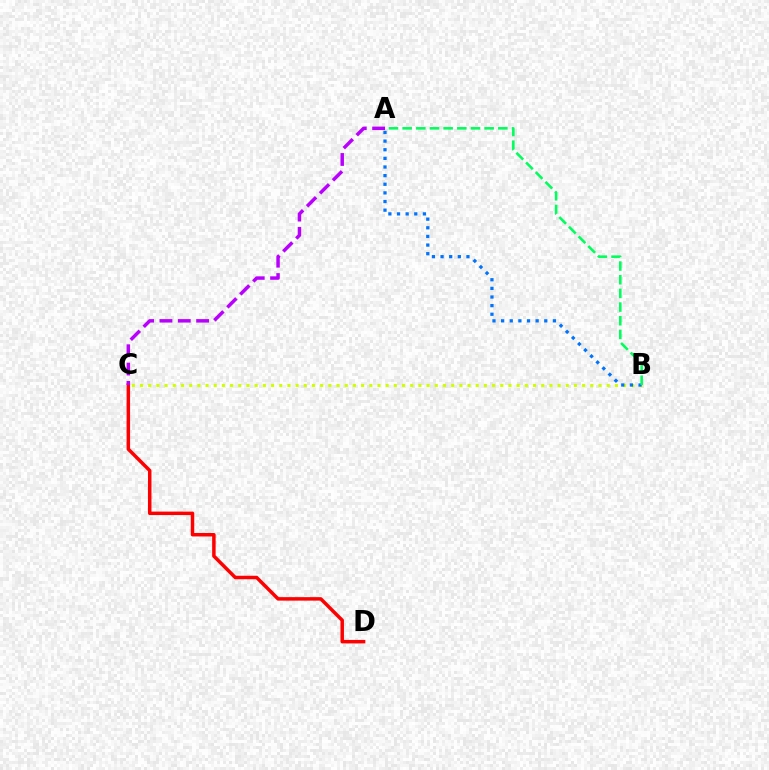{('B', 'C'): [{'color': '#d1ff00', 'line_style': 'dotted', 'thickness': 2.22}], ('C', 'D'): [{'color': '#ff0000', 'line_style': 'solid', 'thickness': 2.51}], ('A', 'B'): [{'color': '#0074ff', 'line_style': 'dotted', 'thickness': 2.35}, {'color': '#00ff5c', 'line_style': 'dashed', 'thickness': 1.86}], ('A', 'C'): [{'color': '#b900ff', 'line_style': 'dashed', 'thickness': 2.49}]}